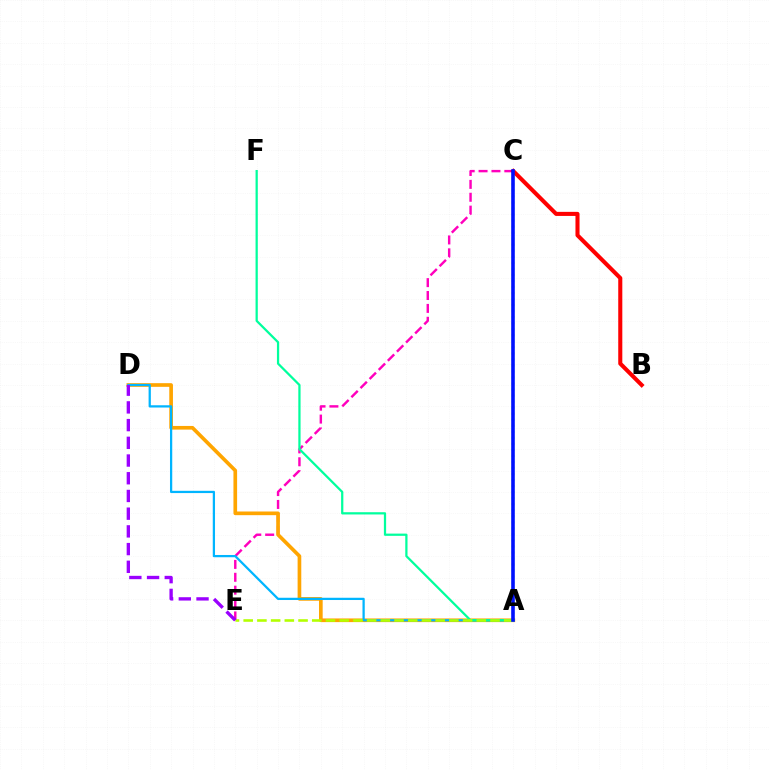{('C', 'E'): [{'color': '#ff00bd', 'line_style': 'dashed', 'thickness': 1.75}], ('A', 'D'): [{'color': '#ffa500', 'line_style': 'solid', 'thickness': 2.64}, {'color': '#00b5ff', 'line_style': 'solid', 'thickness': 1.63}], ('A', 'F'): [{'color': '#00ff9d', 'line_style': 'solid', 'thickness': 1.62}], ('A', 'C'): [{'color': '#08ff00', 'line_style': 'dotted', 'thickness': 1.64}, {'color': '#0010ff', 'line_style': 'solid', 'thickness': 2.59}], ('A', 'E'): [{'color': '#b3ff00', 'line_style': 'dashed', 'thickness': 1.86}], ('D', 'E'): [{'color': '#9b00ff', 'line_style': 'dashed', 'thickness': 2.41}], ('B', 'C'): [{'color': '#ff0000', 'line_style': 'solid', 'thickness': 2.93}]}